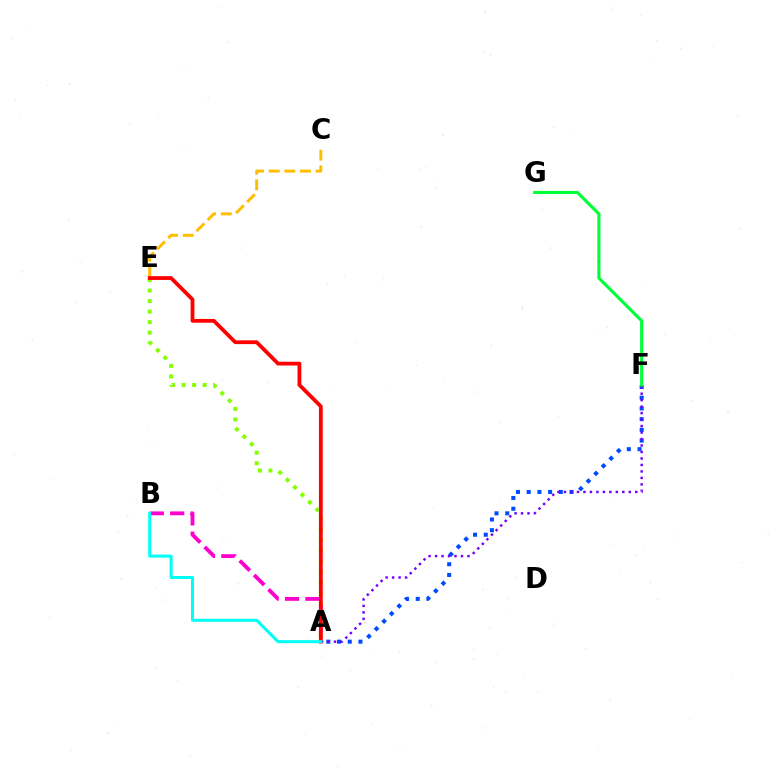{('A', 'F'): [{'color': '#004bff', 'line_style': 'dotted', 'thickness': 2.91}, {'color': '#7200ff', 'line_style': 'dotted', 'thickness': 1.76}], ('A', 'B'): [{'color': '#ff00cf', 'line_style': 'dashed', 'thickness': 2.76}, {'color': '#00fff6', 'line_style': 'solid', 'thickness': 2.18}], ('A', 'E'): [{'color': '#84ff00', 'line_style': 'dotted', 'thickness': 2.86}, {'color': '#ff0000', 'line_style': 'solid', 'thickness': 2.73}], ('C', 'E'): [{'color': '#ffbd00', 'line_style': 'dashed', 'thickness': 2.12}], ('F', 'G'): [{'color': '#00ff39', 'line_style': 'solid', 'thickness': 2.25}]}